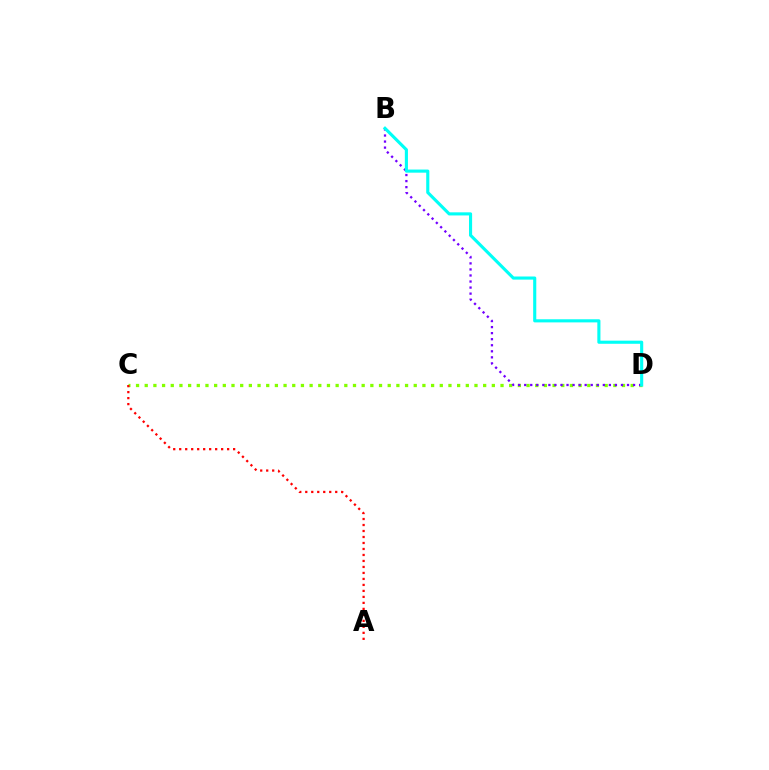{('C', 'D'): [{'color': '#84ff00', 'line_style': 'dotted', 'thickness': 2.36}], ('B', 'D'): [{'color': '#7200ff', 'line_style': 'dotted', 'thickness': 1.64}, {'color': '#00fff6', 'line_style': 'solid', 'thickness': 2.24}], ('A', 'C'): [{'color': '#ff0000', 'line_style': 'dotted', 'thickness': 1.63}]}